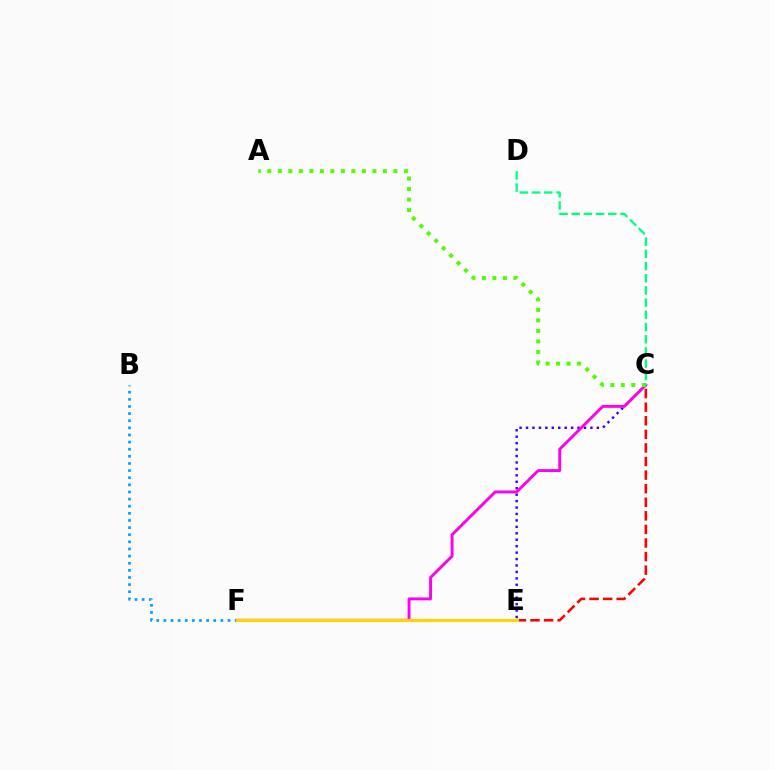{('C', 'E'): [{'color': '#ff0000', 'line_style': 'dashed', 'thickness': 1.85}, {'color': '#3700ff', 'line_style': 'dotted', 'thickness': 1.75}], ('C', 'F'): [{'color': '#ff00ed', 'line_style': 'solid', 'thickness': 2.08}], ('A', 'C'): [{'color': '#4fff00', 'line_style': 'dotted', 'thickness': 2.86}], ('B', 'F'): [{'color': '#009eff', 'line_style': 'dotted', 'thickness': 1.94}], ('E', 'F'): [{'color': '#ffd500', 'line_style': 'solid', 'thickness': 2.29}], ('C', 'D'): [{'color': '#00ff86', 'line_style': 'dashed', 'thickness': 1.66}]}